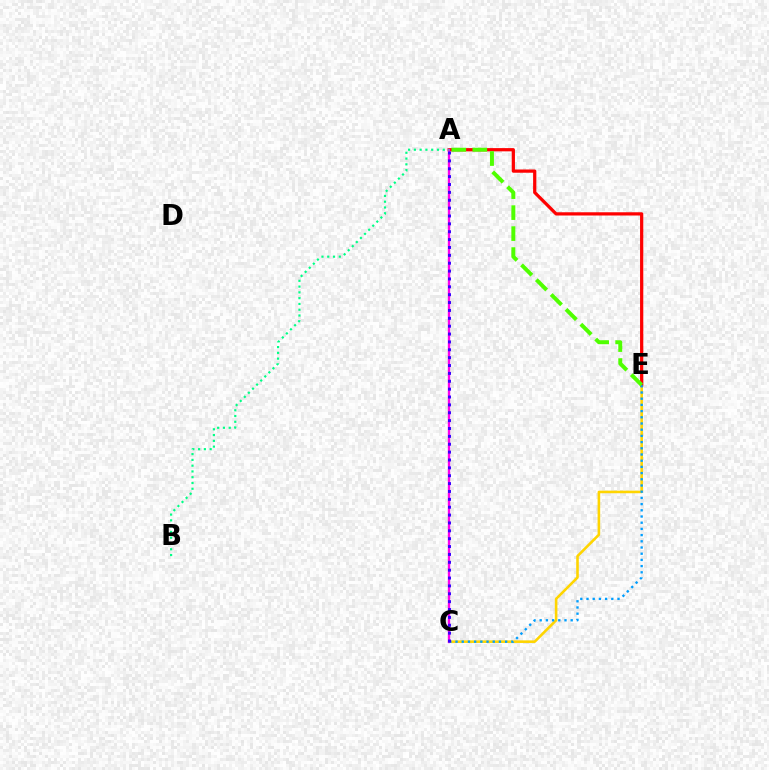{('C', 'E'): [{'color': '#ffd500', 'line_style': 'solid', 'thickness': 1.86}, {'color': '#009eff', 'line_style': 'dotted', 'thickness': 1.68}], ('A', 'E'): [{'color': '#ff0000', 'line_style': 'solid', 'thickness': 2.33}, {'color': '#4fff00', 'line_style': 'dashed', 'thickness': 2.85}], ('A', 'C'): [{'color': '#ff00ed', 'line_style': 'solid', 'thickness': 1.7}, {'color': '#3700ff', 'line_style': 'dotted', 'thickness': 2.14}], ('A', 'B'): [{'color': '#00ff86', 'line_style': 'dotted', 'thickness': 1.57}]}